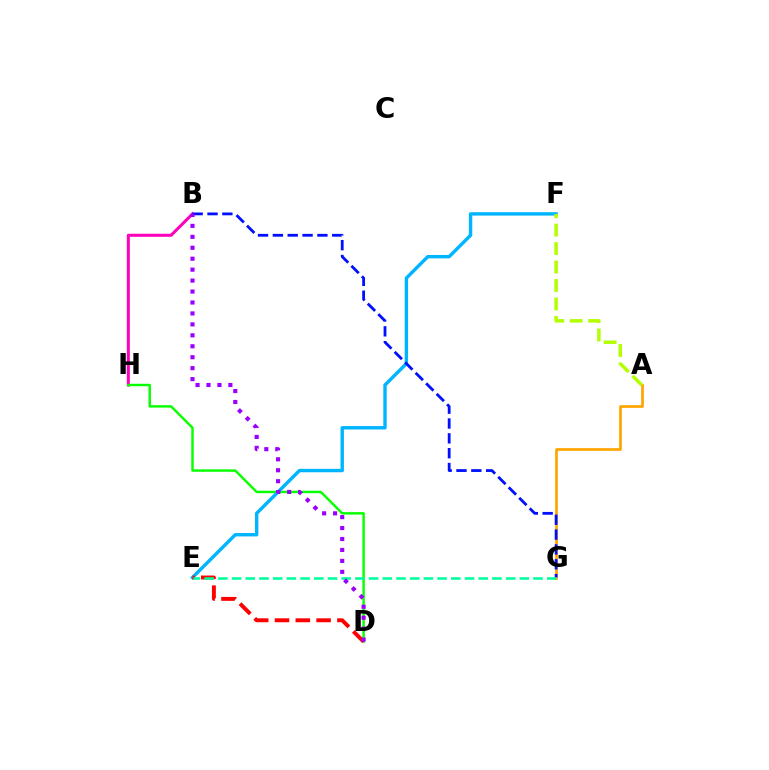{('B', 'H'): [{'color': '#ff00bd', 'line_style': 'solid', 'thickness': 2.19}], ('A', 'G'): [{'color': '#ffa500', 'line_style': 'solid', 'thickness': 1.94}], ('D', 'H'): [{'color': '#08ff00', 'line_style': 'solid', 'thickness': 1.76}], ('E', 'F'): [{'color': '#00b5ff', 'line_style': 'solid', 'thickness': 2.45}], ('D', 'E'): [{'color': '#ff0000', 'line_style': 'dashed', 'thickness': 2.83}], ('B', 'G'): [{'color': '#0010ff', 'line_style': 'dashed', 'thickness': 2.02}], ('A', 'F'): [{'color': '#b3ff00', 'line_style': 'dashed', 'thickness': 2.51}], ('E', 'G'): [{'color': '#00ff9d', 'line_style': 'dashed', 'thickness': 1.86}], ('B', 'D'): [{'color': '#9b00ff', 'line_style': 'dotted', 'thickness': 2.97}]}